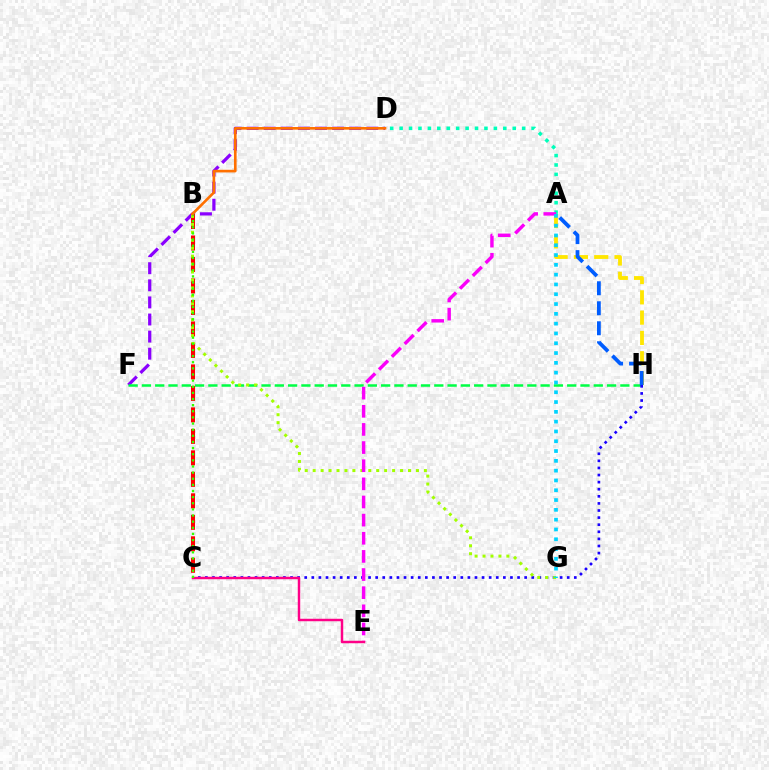{('D', 'F'): [{'color': '#8a00ff', 'line_style': 'dashed', 'thickness': 2.32}], ('A', 'H'): [{'color': '#ffe600', 'line_style': 'dashed', 'thickness': 2.76}, {'color': '#005dff', 'line_style': 'dashed', 'thickness': 2.72}], ('F', 'H'): [{'color': '#00ff45', 'line_style': 'dashed', 'thickness': 1.81}], ('C', 'H'): [{'color': '#1900ff', 'line_style': 'dotted', 'thickness': 1.93}], ('B', 'C'): [{'color': '#ff0000', 'line_style': 'dashed', 'thickness': 2.92}, {'color': '#31ff00', 'line_style': 'dotted', 'thickness': 1.67}], ('B', 'G'): [{'color': '#a2ff00', 'line_style': 'dotted', 'thickness': 2.16}], ('A', 'D'): [{'color': '#00ffbb', 'line_style': 'dotted', 'thickness': 2.56}], ('A', 'E'): [{'color': '#fa00f9', 'line_style': 'dashed', 'thickness': 2.46}], ('C', 'E'): [{'color': '#ff0088', 'line_style': 'solid', 'thickness': 1.77}], ('B', 'D'): [{'color': '#ff7000', 'line_style': 'solid', 'thickness': 1.9}], ('A', 'G'): [{'color': '#00d3ff', 'line_style': 'dotted', 'thickness': 2.66}]}